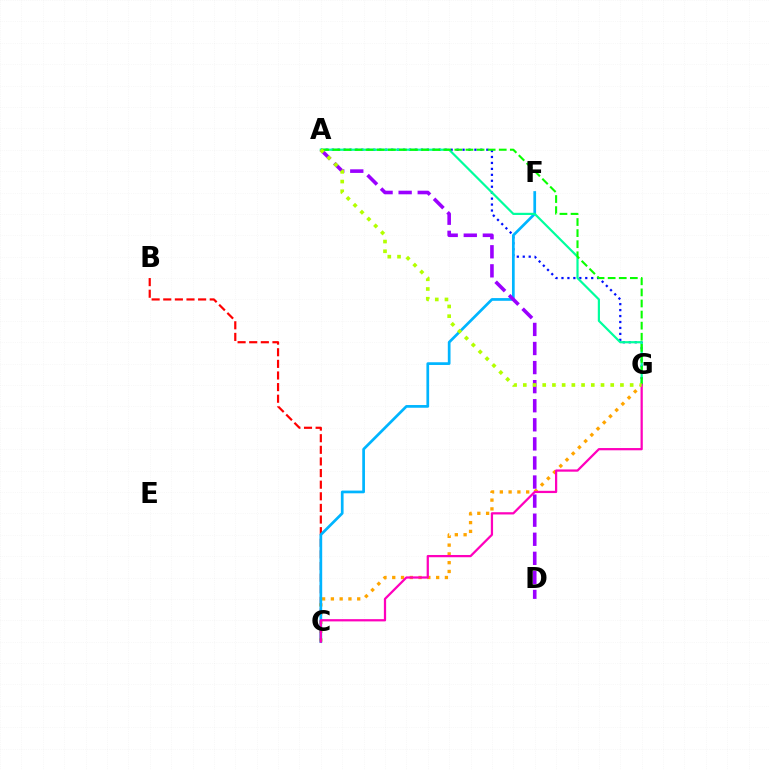{('B', 'C'): [{'color': '#ff0000', 'line_style': 'dashed', 'thickness': 1.58}], ('A', 'G'): [{'color': '#0010ff', 'line_style': 'dotted', 'thickness': 1.62}, {'color': '#00ff9d', 'line_style': 'solid', 'thickness': 1.58}, {'color': '#08ff00', 'line_style': 'dashed', 'thickness': 1.51}, {'color': '#b3ff00', 'line_style': 'dotted', 'thickness': 2.64}], ('C', 'G'): [{'color': '#ffa500', 'line_style': 'dotted', 'thickness': 2.39}, {'color': '#ff00bd', 'line_style': 'solid', 'thickness': 1.62}], ('C', 'F'): [{'color': '#00b5ff', 'line_style': 'solid', 'thickness': 1.95}], ('A', 'D'): [{'color': '#9b00ff', 'line_style': 'dashed', 'thickness': 2.59}]}